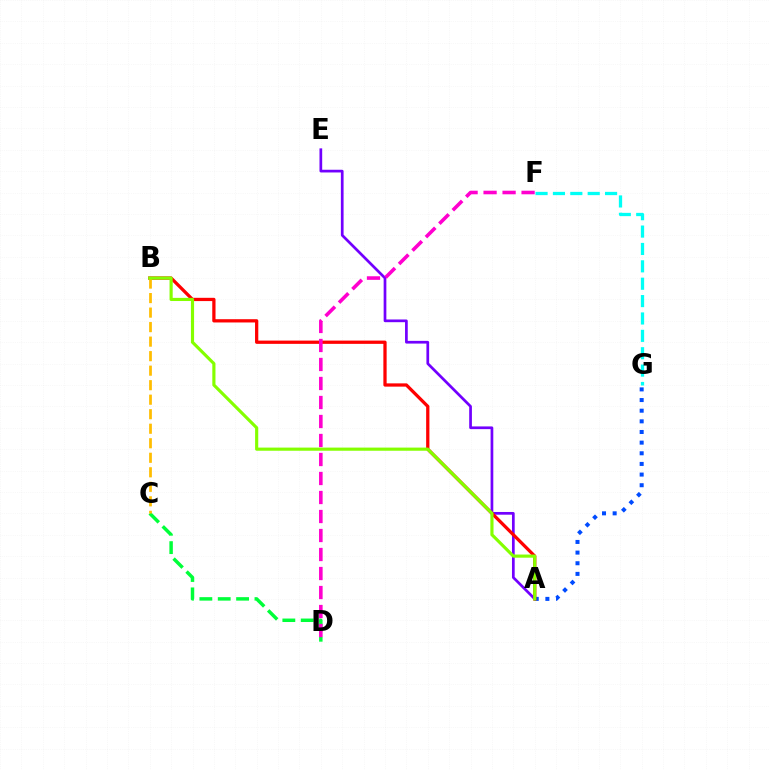{('F', 'G'): [{'color': '#00fff6', 'line_style': 'dashed', 'thickness': 2.36}], ('A', 'E'): [{'color': '#7200ff', 'line_style': 'solid', 'thickness': 1.95}], ('A', 'G'): [{'color': '#004bff', 'line_style': 'dotted', 'thickness': 2.89}], ('C', 'D'): [{'color': '#00ff39', 'line_style': 'dashed', 'thickness': 2.5}], ('A', 'B'): [{'color': '#ff0000', 'line_style': 'solid', 'thickness': 2.35}, {'color': '#84ff00', 'line_style': 'solid', 'thickness': 2.27}], ('B', 'C'): [{'color': '#ffbd00', 'line_style': 'dashed', 'thickness': 1.97}], ('D', 'F'): [{'color': '#ff00cf', 'line_style': 'dashed', 'thickness': 2.58}]}